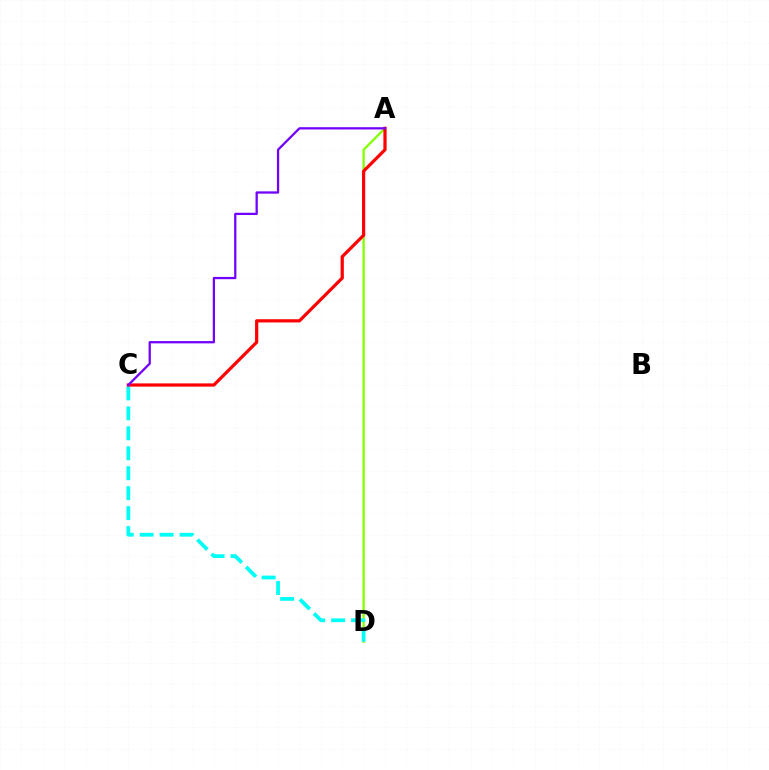{('A', 'D'): [{'color': '#84ff00', 'line_style': 'solid', 'thickness': 1.65}], ('C', 'D'): [{'color': '#00fff6', 'line_style': 'dashed', 'thickness': 2.71}], ('A', 'C'): [{'color': '#ff0000', 'line_style': 'solid', 'thickness': 2.31}, {'color': '#7200ff', 'line_style': 'solid', 'thickness': 1.64}]}